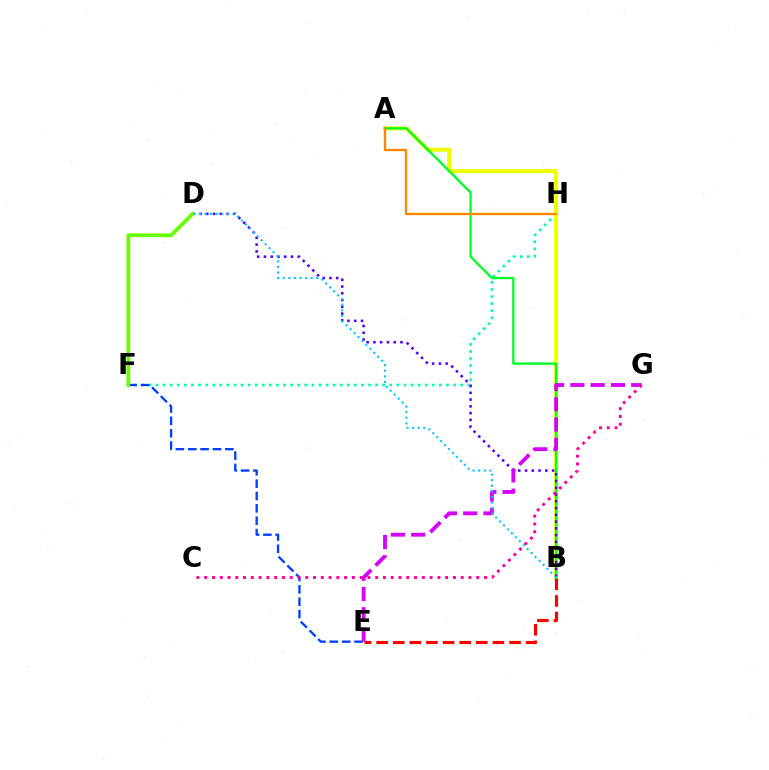{('F', 'H'): [{'color': '#00ffaf', 'line_style': 'dotted', 'thickness': 1.92}], ('A', 'B'): [{'color': '#eeff00', 'line_style': 'solid', 'thickness': 2.92}, {'color': '#00ff27', 'line_style': 'solid', 'thickness': 1.68}], ('B', 'D'): [{'color': '#4f00ff', 'line_style': 'dotted', 'thickness': 1.84}, {'color': '#00c7ff', 'line_style': 'dotted', 'thickness': 1.52}], ('E', 'F'): [{'color': '#003fff', 'line_style': 'dashed', 'thickness': 1.68}], ('E', 'G'): [{'color': '#d600ff', 'line_style': 'dashed', 'thickness': 2.75}], ('D', 'F'): [{'color': '#66ff00', 'line_style': 'solid', 'thickness': 2.68}], ('A', 'H'): [{'color': '#ff8800', 'line_style': 'solid', 'thickness': 1.67}], ('C', 'G'): [{'color': '#ff00a0', 'line_style': 'dotted', 'thickness': 2.11}], ('B', 'E'): [{'color': '#ff0000', 'line_style': 'dashed', 'thickness': 2.26}]}